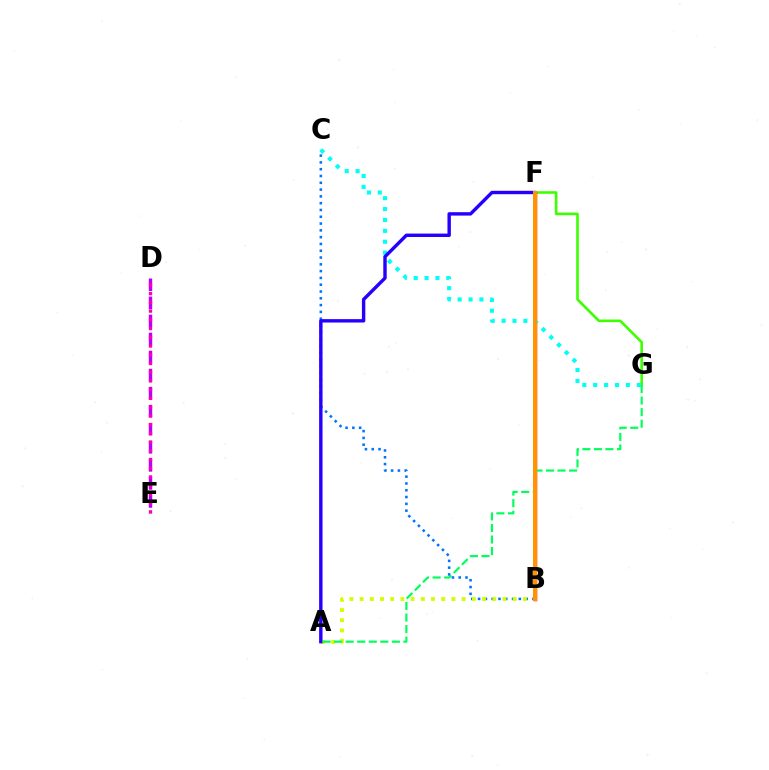{('B', 'C'): [{'color': '#0074ff', 'line_style': 'dotted', 'thickness': 1.85}], ('D', 'E'): [{'color': '#b900ff', 'line_style': 'dashed', 'thickness': 2.45}, {'color': '#ff00ac', 'line_style': 'dotted', 'thickness': 2.37}], ('F', 'G'): [{'color': '#3dff00', 'line_style': 'solid', 'thickness': 1.88}], ('B', 'F'): [{'color': '#ff0000', 'line_style': 'solid', 'thickness': 2.51}, {'color': '#ff9400', 'line_style': 'solid', 'thickness': 2.88}], ('A', 'B'): [{'color': '#d1ff00', 'line_style': 'dotted', 'thickness': 2.77}], ('C', 'G'): [{'color': '#00fff6', 'line_style': 'dotted', 'thickness': 2.96}], ('A', 'F'): [{'color': '#2500ff', 'line_style': 'solid', 'thickness': 2.45}], ('A', 'G'): [{'color': '#00ff5c', 'line_style': 'dashed', 'thickness': 1.57}]}